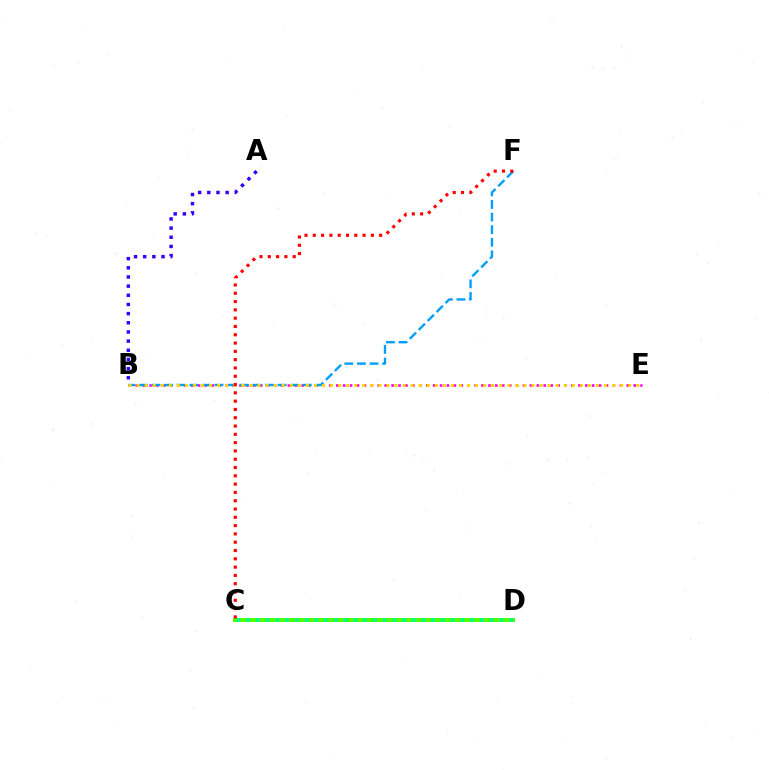{('B', 'E'): [{'color': '#ff00ed', 'line_style': 'dotted', 'thickness': 1.88}, {'color': '#ffd500', 'line_style': 'dotted', 'thickness': 2.19}], ('B', 'F'): [{'color': '#009eff', 'line_style': 'dashed', 'thickness': 1.71}], ('C', 'D'): [{'color': '#4fff00', 'line_style': 'solid', 'thickness': 2.86}, {'color': '#00ff86', 'line_style': 'dotted', 'thickness': 2.65}], ('A', 'B'): [{'color': '#3700ff', 'line_style': 'dotted', 'thickness': 2.49}], ('C', 'F'): [{'color': '#ff0000', 'line_style': 'dotted', 'thickness': 2.25}]}